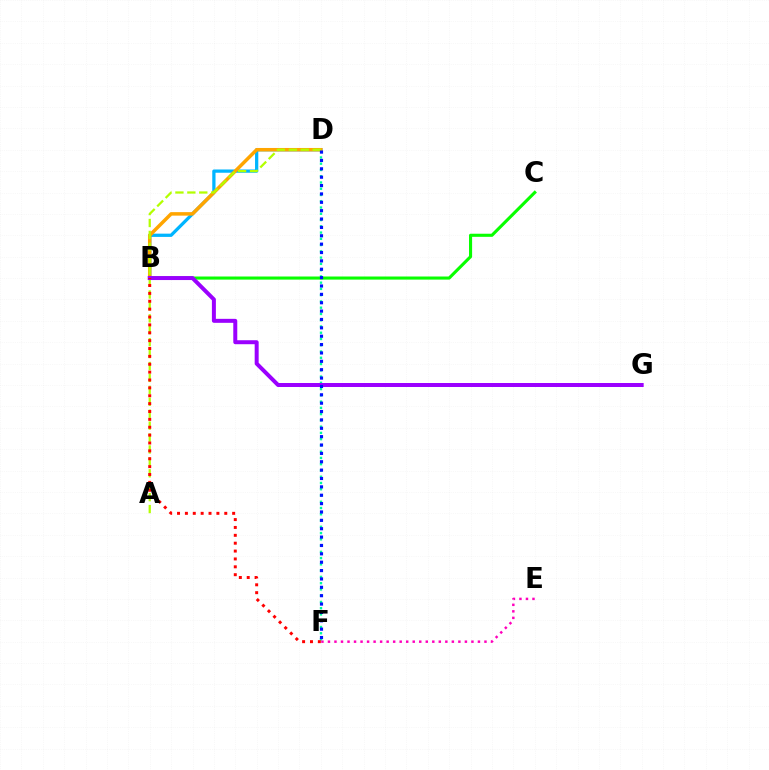{('B', 'C'): [{'color': '#08ff00', 'line_style': 'solid', 'thickness': 2.23}], ('D', 'F'): [{'color': '#00ff9d', 'line_style': 'dotted', 'thickness': 1.7}, {'color': '#0010ff', 'line_style': 'dotted', 'thickness': 2.27}], ('B', 'D'): [{'color': '#00b5ff', 'line_style': 'solid', 'thickness': 2.35}, {'color': '#ffa500', 'line_style': 'solid', 'thickness': 2.52}], ('E', 'F'): [{'color': '#ff00bd', 'line_style': 'dotted', 'thickness': 1.77}], ('A', 'D'): [{'color': '#b3ff00', 'line_style': 'dashed', 'thickness': 1.62}], ('B', 'G'): [{'color': '#9b00ff', 'line_style': 'solid', 'thickness': 2.87}], ('B', 'F'): [{'color': '#ff0000', 'line_style': 'dotted', 'thickness': 2.14}]}